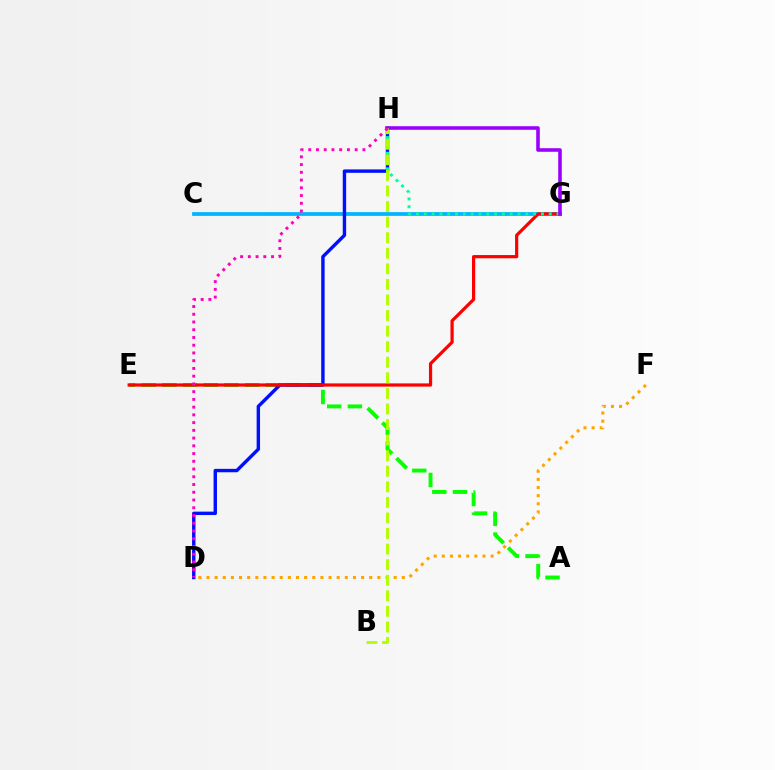{('C', 'G'): [{'color': '#00b5ff', 'line_style': 'solid', 'thickness': 2.69}], ('A', 'E'): [{'color': '#08ff00', 'line_style': 'dashed', 'thickness': 2.81}], ('D', 'H'): [{'color': '#0010ff', 'line_style': 'solid', 'thickness': 2.45}, {'color': '#ff00bd', 'line_style': 'dotted', 'thickness': 2.1}], ('E', 'G'): [{'color': '#ff0000', 'line_style': 'solid', 'thickness': 2.31}], ('D', 'F'): [{'color': '#ffa500', 'line_style': 'dotted', 'thickness': 2.21}], ('G', 'H'): [{'color': '#00ff9d', 'line_style': 'dotted', 'thickness': 2.12}, {'color': '#9b00ff', 'line_style': 'solid', 'thickness': 2.58}], ('B', 'H'): [{'color': '#b3ff00', 'line_style': 'dashed', 'thickness': 2.12}]}